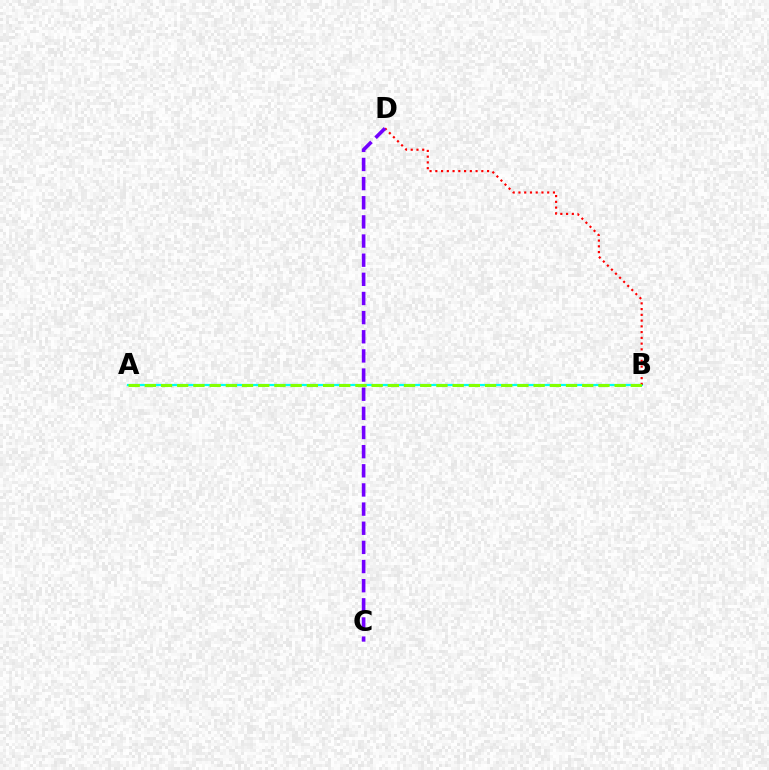{('A', 'B'): [{'color': '#00fff6', 'line_style': 'solid', 'thickness': 1.6}, {'color': '#84ff00', 'line_style': 'dashed', 'thickness': 2.2}], ('B', 'D'): [{'color': '#ff0000', 'line_style': 'dotted', 'thickness': 1.56}], ('C', 'D'): [{'color': '#7200ff', 'line_style': 'dashed', 'thickness': 2.6}]}